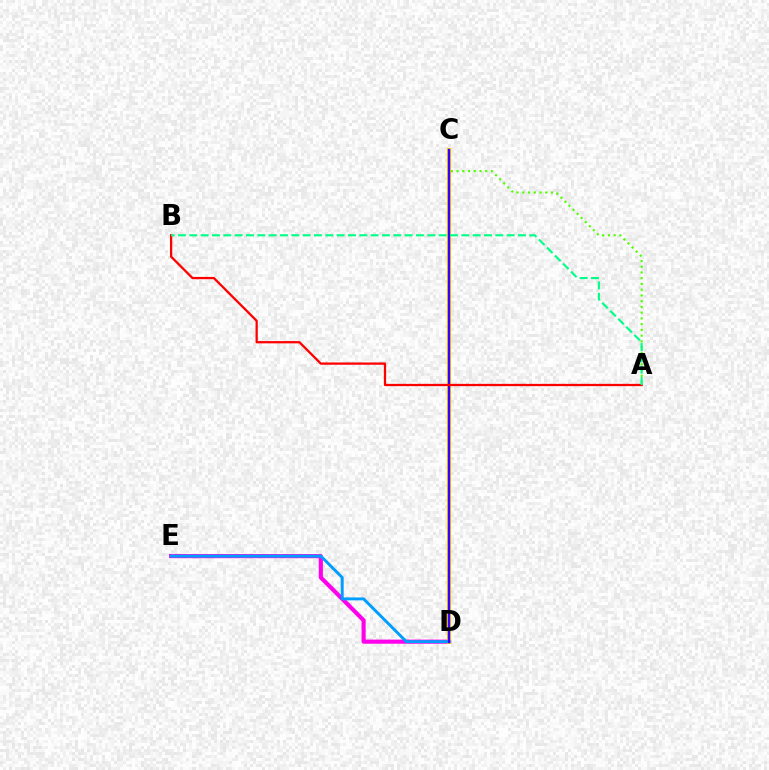{('A', 'C'): [{'color': '#4fff00', 'line_style': 'dotted', 'thickness': 1.56}], ('D', 'E'): [{'color': '#ff00ed', 'line_style': 'solid', 'thickness': 2.97}, {'color': '#009eff', 'line_style': 'solid', 'thickness': 2.1}], ('C', 'D'): [{'color': '#ffd500', 'line_style': 'solid', 'thickness': 2.98}, {'color': '#3700ff', 'line_style': 'solid', 'thickness': 1.7}], ('A', 'B'): [{'color': '#ff0000', 'line_style': 'solid', 'thickness': 1.64}, {'color': '#00ff86', 'line_style': 'dashed', 'thickness': 1.54}]}